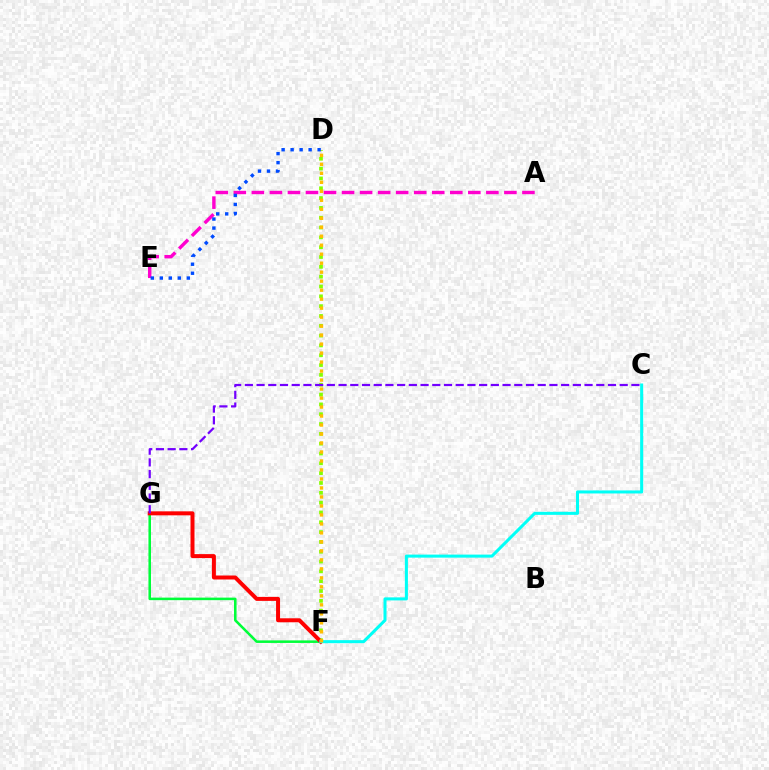{('A', 'E'): [{'color': '#ff00cf', 'line_style': 'dashed', 'thickness': 2.45}], ('F', 'G'): [{'color': '#00ff39', 'line_style': 'solid', 'thickness': 1.83}, {'color': '#ff0000', 'line_style': 'solid', 'thickness': 2.87}], ('D', 'F'): [{'color': '#84ff00', 'line_style': 'dotted', 'thickness': 2.67}, {'color': '#ffbd00', 'line_style': 'dotted', 'thickness': 2.44}], ('C', 'G'): [{'color': '#7200ff', 'line_style': 'dashed', 'thickness': 1.59}], ('C', 'F'): [{'color': '#00fff6', 'line_style': 'solid', 'thickness': 2.19}], ('D', 'E'): [{'color': '#004bff', 'line_style': 'dotted', 'thickness': 2.45}]}